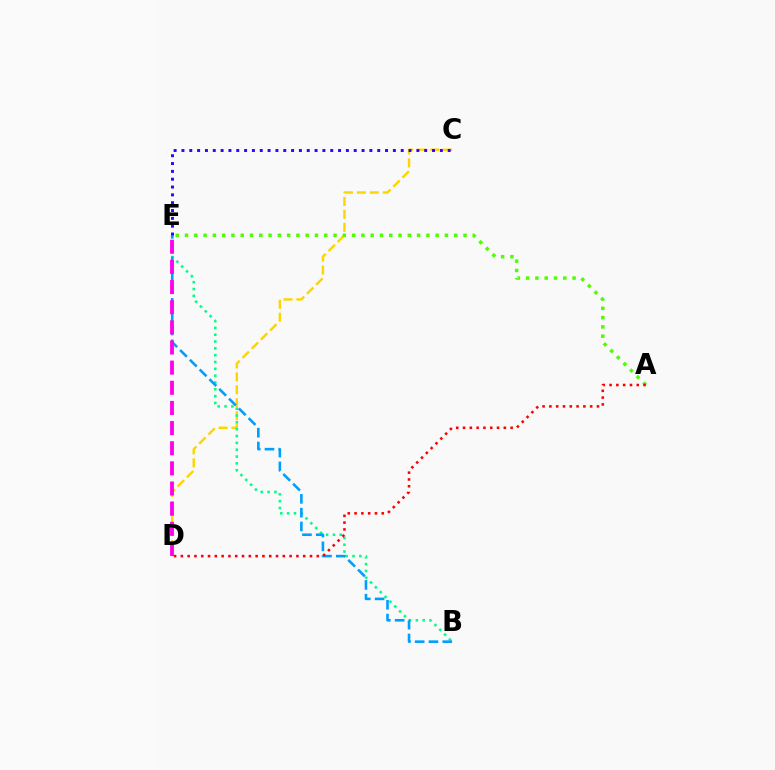{('C', 'D'): [{'color': '#ffd500', 'line_style': 'dashed', 'thickness': 1.76}], ('B', 'E'): [{'color': '#00ff86', 'line_style': 'dotted', 'thickness': 1.85}, {'color': '#009eff', 'line_style': 'dashed', 'thickness': 1.88}], ('D', 'E'): [{'color': '#ff00ed', 'line_style': 'dashed', 'thickness': 2.74}], ('A', 'E'): [{'color': '#4fff00', 'line_style': 'dotted', 'thickness': 2.52}], ('C', 'E'): [{'color': '#3700ff', 'line_style': 'dotted', 'thickness': 2.13}], ('A', 'D'): [{'color': '#ff0000', 'line_style': 'dotted', 'thickness': 1.85}]}